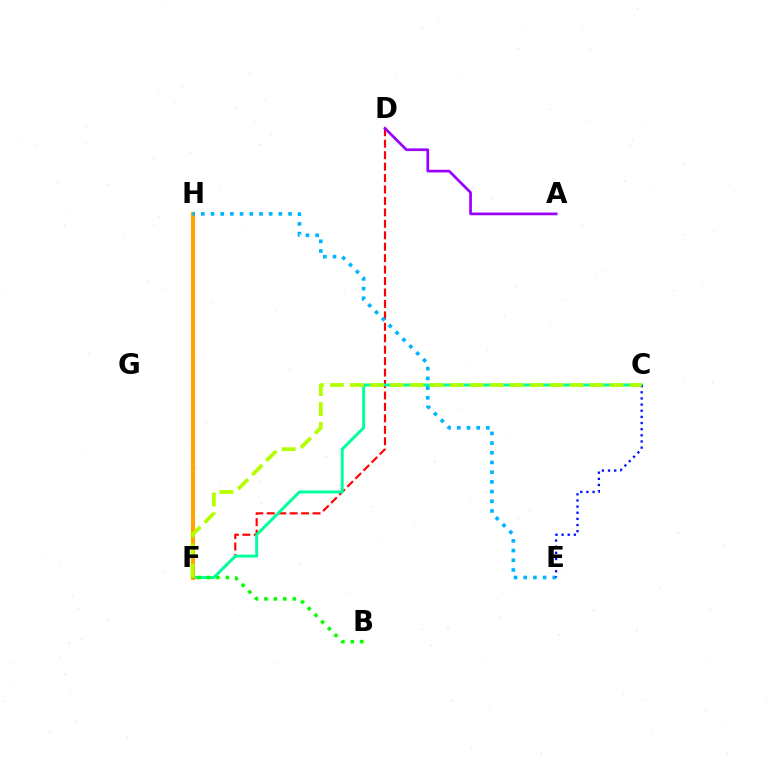{('D', 'F'): [{'color': '#ff0000', 'line_style': 'dashed', 'thickness': 1.55}], ('F', 'H'): [{'color': '#ff00bd', 'line_style': 'dotted', 'thickness': 2.69}, {'color': '#ffa500', 'line_style': 'solid', 'thickness': 2.98}], ('C', 'F'): [{'color': '#00ff9d', 'line_style': 'solid', 'thickness': 2.13}, {'color': '#b3ff00', 'line_style': 'dashed', 'thickness': 2.71}], ('A', 'D'): [{'color': '#9b00ff', 'line_style': 'solid', 'thickness': 1.95}], ('B', 'F'): [{'color': '#08ff00', 'line_style': 'dotted', 'thickness': 2.57}], ('E', 'H'): [{'color': '#00b5ff', 'line_style': 'dotted', 'thickness': 2.63}], ('C', 'E'): [{'color': '#0010ff', 'line_style': 'dotted', 'thickness': 1.67}]}